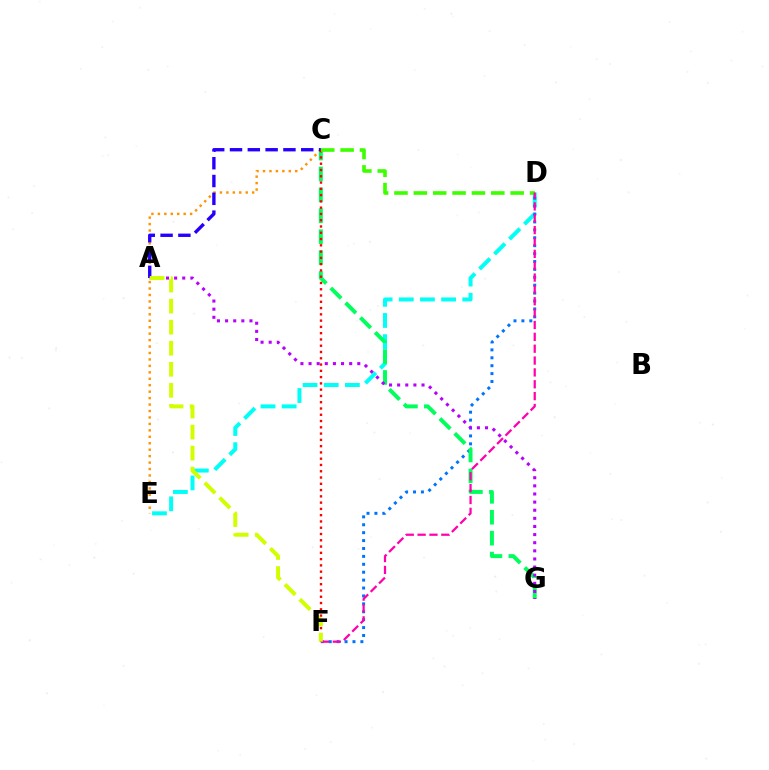{('D', 'E'): [{'color': '#00fff6', 'line_style': 'dashed', 'thickness': 2.87}], ('D', 'F'): [{'color': '#0074ff', 'line_style': 'dotted', 'thickness': 2.15}, {'color': '#ff00ac', 'line_style': 'dashed', 'thickness': 1.61}], ('C', 'G'): [{'color': '#00ff5c', 'line_style': 'dashed', 'thickness': 2.84}], ('C', 'E'): [{'color': '#ff9400', 'line_style': 'dotted', 'thickness': 1.75}], ('A', 'C'): [{'color': '#2500ff', 'line_style': 'dashed', 'thickness': 2.42}], ('C', 'F'): [{'color': '#ff0000', 'line_style': 'dotted', 'thickness': 1.71}], ('C', 'D'): [{'color': '#3dff00', 'line_style': 'dashed', 'thickness': 2.63}], ('A', 'G'): [{'color': '#b900ff', 'line_style': 'dotted', 'thickness': 2.21}], ('A', 'F'): [{'color': '#d1ff00', 'line_style': 'dashed', 'thickness': 2.86}]}